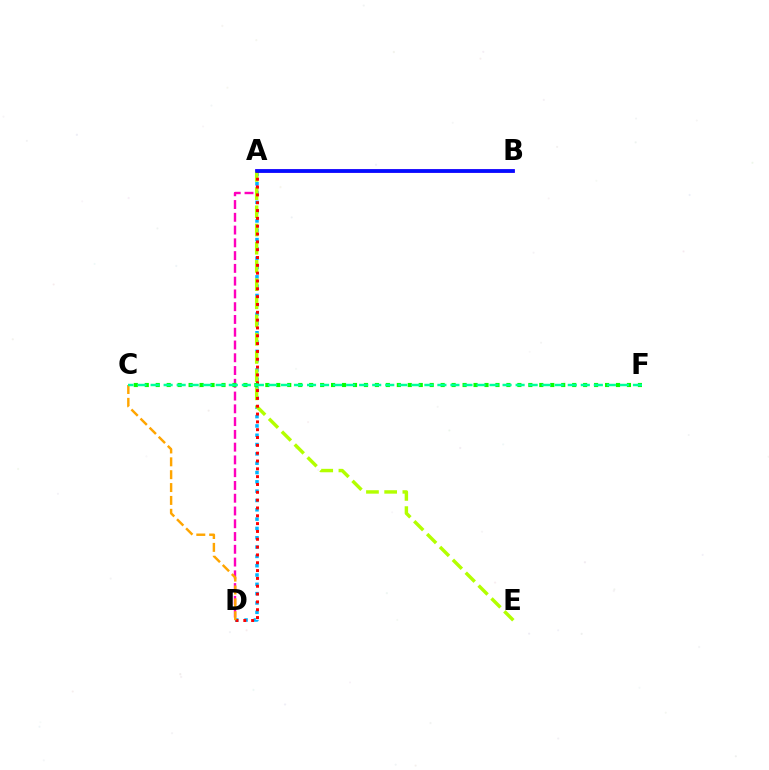{('A', 'D'): [{'color': '#ff00bd', 'line_style': 'dashed', 'thickness': 1.73}, {'color': '#00b5ff', 'line_style': 'dotted', 'thickness': 2.53}, {'color': '#ff0000', 'line_style': 'dotted', 'thickness': 2.13}], ('A', 'B'): [{'color': '#9b00ff', 'line_style': 'solid', 'thickness': 2.58}, {'color': '#0010ff', 'line_style': 'solid', 'thickness': 2.57}], ('A', 'E'): [{'color': '#b3ff00', 'line_style': 'dashed', 'thickness': 2.47}], ('C', 'D'): [{'color': '#ffa500', 'line_style': 'dashed', 'thickness': 1.75}], ('C', 'F'): [{'color': '#08ff00', 'line_style': 'dotted', 'thickness': 2.98}, {'color': '#00ff9d', 'line_style': 'dashed', 'thickness': 1.77}]}